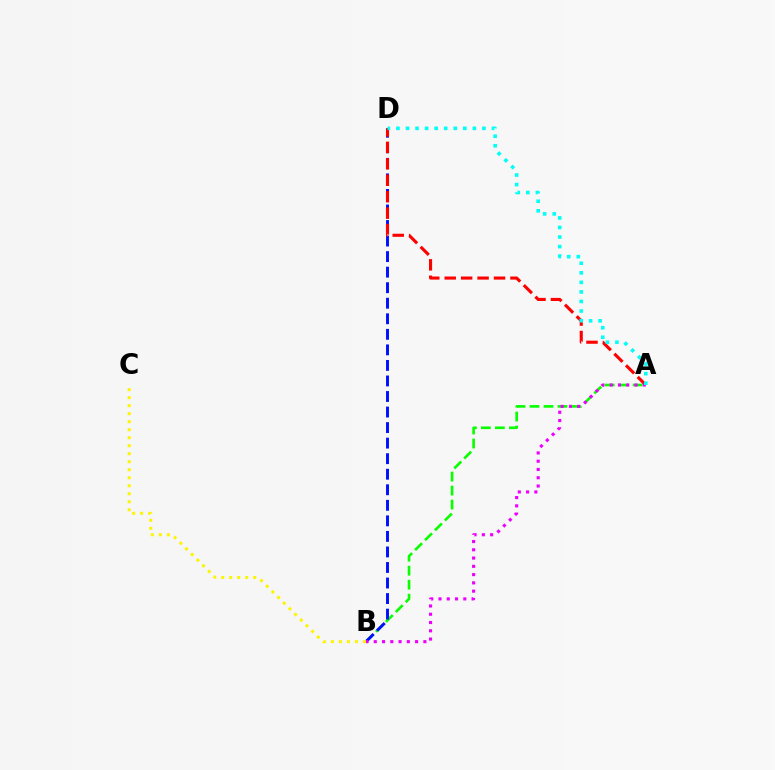{('A', 'B'): [{'color': '#08ff00', 'line_style': 'dashed', 'thickness': 1.9}, {'color': '#ee00ff', 'line_style': 'dotted', 'thickness': 2.25}], ('B', 'D'): [{'color': '#0010ff', 'line_style': 'dashed', 'thickness': 2.11}], ('B', 'C'): [{'color': '#fcf500', 'line_style': 'dotted', 'thickness': 2.18}], ('A', 'D'): [{'color': '#ff0000', 'line_style': 'dashed', 'thickness': 2.23}, {'color': '#00fff6', 'line_style': 'dotted', 'thickness': 2.6}]}